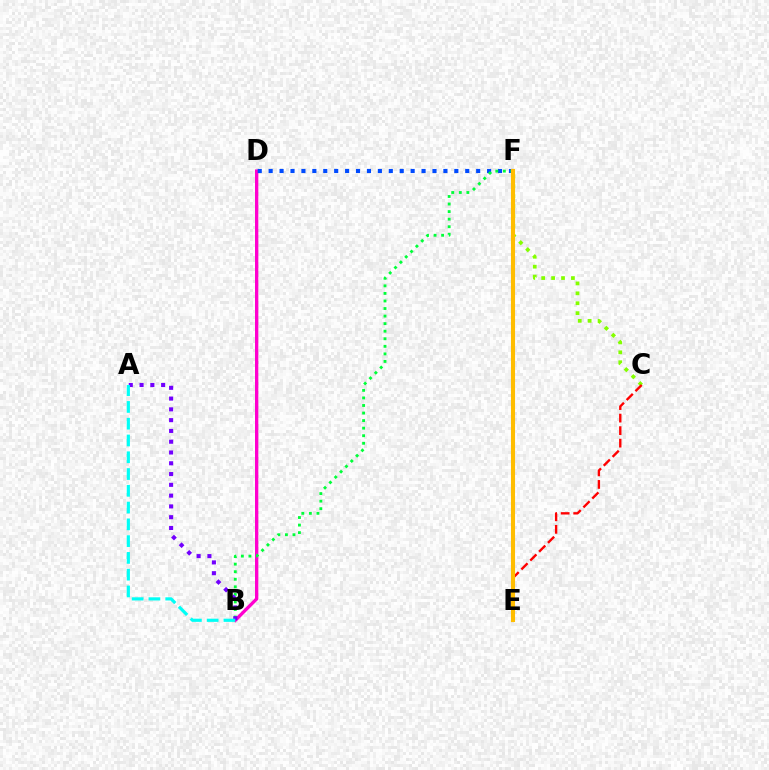{('C', 'F'): [{'color': '#84ff00', 'line_style': 'dotted', 'thickness': 2.69}], ('B', 'D'): [{'color': '#ff00cf', 'line_style': 'solid', 'thickness': 2.39}], ('D', 'F'): [{'color': '#004bff', 'line_style': 'dotted', 'thickness': 2.97}], ('B', 'F'): [{'color': '#00ff39', 'line_style': 'dotted', 'thickness': 2.05}], ('A', 'B'): [{'color': '#7200ff', 'line_style': 'dotted', 'thickness': 2.93}, {'color': '#00fff6', 'line_style': 'dashed', 'thickness': 2.28}], ('C', 'E'): [{'color': '#ff0000', 'line_style': 'dashed', 'thickness': 1.7}], ('E', 'F'): [{'color': '#ffbd00', 'line_style': 'solid', 'thickness': 2.95}]}